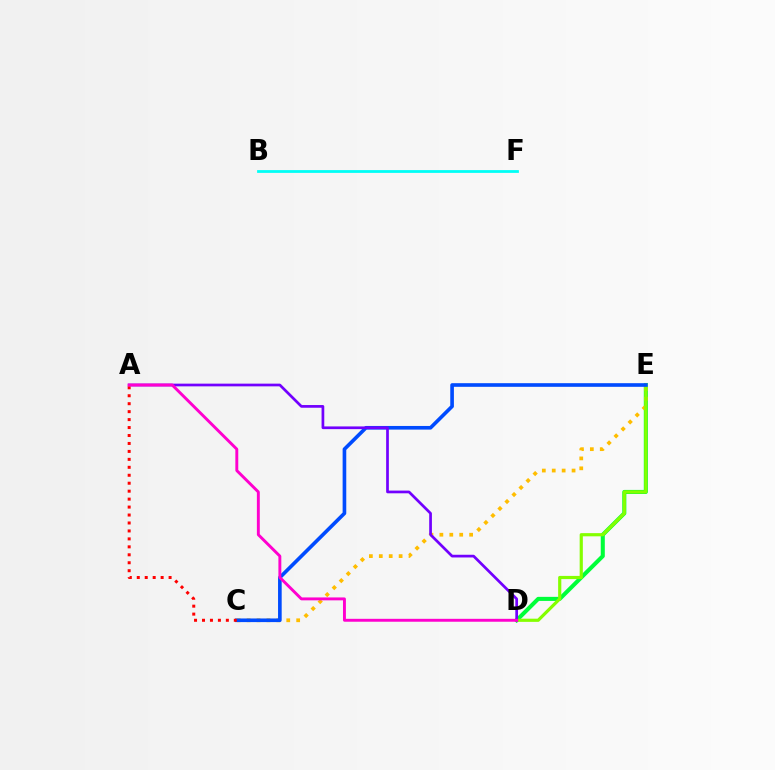{('D', 'E'): [{'color': '#00ff39', 'line_style': 'solid', 'thickness': 2.92}, {'color': '#84ff00', 'line_style': 'solid', 'thickness': 2.29}], ('C', 'E'): [{'color': '#ffbd00', 'line_style': 'dotted', 'thickness': 2.69}, {'color': '#004bff', 'line_style': 'solid', 'thickness': 2.62}], ('B', 'F'): [{'color': '#00fff6', 'line_style': 'solid', 'thickness': 2.0}], ('A', 'D'): [{'color': '#7200ff', 'line_style': 'solid', 'thickness': 1.95}, {'color': '#ff00cf', 'line_style': 'solid', 'thickness': 2.1}], ('A', 'C'): [{'color': '#ff0000', 'line_style': 'dotted', 'thickness': 2.16}]}